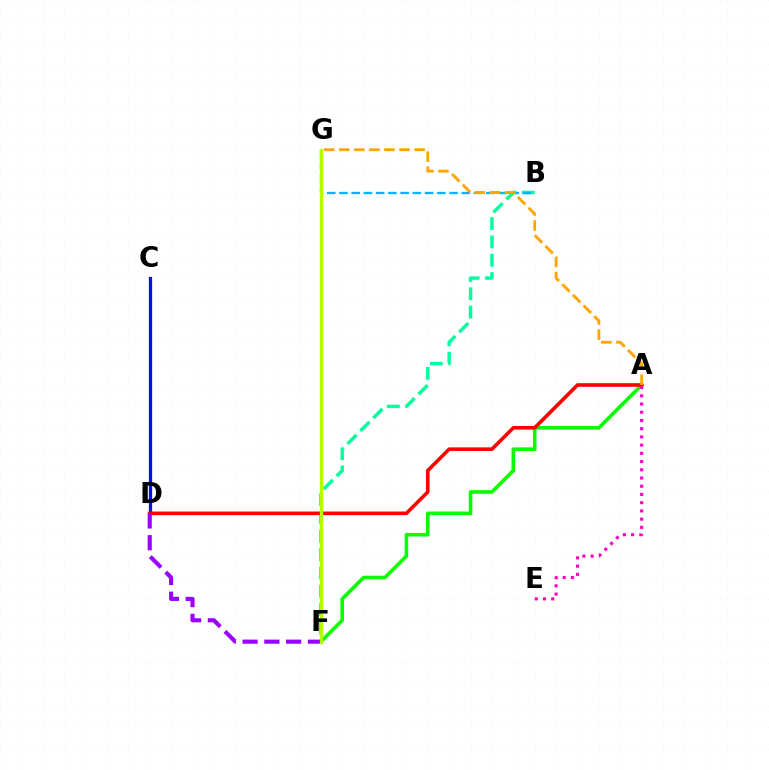{('C', 'D'): [{'color': '#0010ff', 'line_style': 'solid', 'thickness': 2.35}], ('A', 'F'): [{'color': '#08ff00', 'line_style': 'solid', 'thickness': 2.59}], ('B', 'F'): [{'color': '#00ff9d', 'line_style': 'dashed', 'thickness': 2.49}], ('A', 'D'): [{'color': '#ff0000', 'line_style': 'solid', 'thickness': 2.59}], ('A', 'E'): [{'color': '#ff00bd', 'line_style': 'dotted', 'thickness': 2.23}], ('B', 'G'): [{'color': '#00b5ff', 'line_style': 'dashed', 'thickness': 1.66}], ('D', 'F'): [{'color': '#9b00ff', 'line_style': 'dashed', 'thickness': 2.96}], ('F', 'G'): [{'color': '#b3ff00', 'line_style': 'solid', 'thickness': 2.39}], ('A', 'G'): [{'color': '#ffa500', 'line_style': 'dashed', 'thickness': 2.05}]}